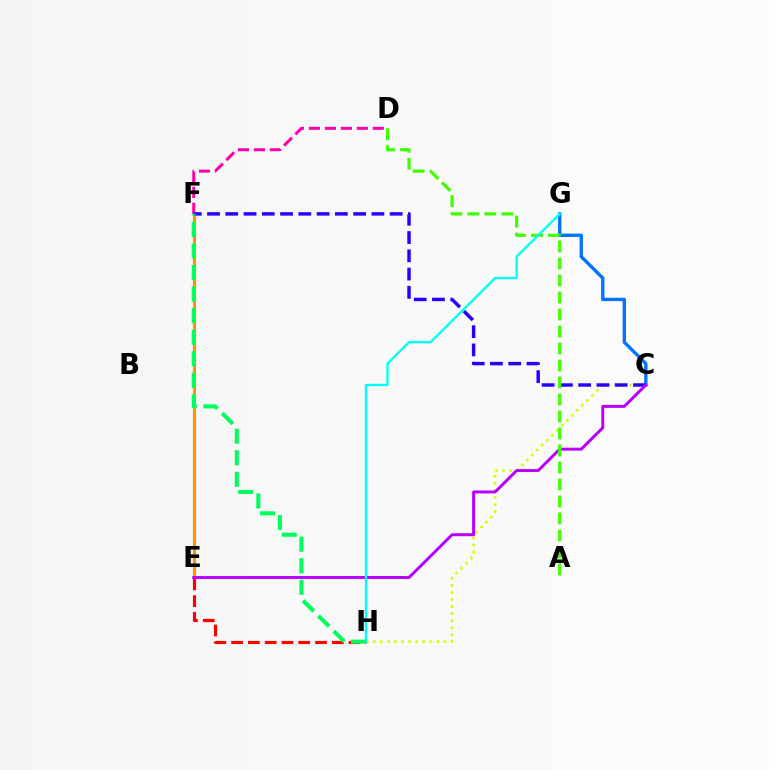{('E', 'F'): [{'color': '#ff9400', 'line_style': 'solid', 'thickness': 2.26}], ('C', 'G'): [{'color': '#0074ff', 'line_style': 'solid', 'thickness': 2.41}], ('C', 'H'): [{'color': '#d1ff00', 'line_style': 'dotted', 'thickness': 1.92}], ('E', 'H'): [{'color': '#ff0000', 'line_style': 'dashed', 'thickness': 2.28}], ('D', 'F'): [{'color': '#ff00ac', 'line_style': 'dashed', 'thickness': 2.17}], ('C', 'F'): [{'color': '#2500ff', 'line_style': 'dashed', 'thickness': 2.48}], ('C', 'E'): [{'color': '#b900ff', 'line_style': 'solid', 'thickness': 2.14}], ('A', 'D'): [{'color': '#3dff00', 'line_style': 'dashed', 'thickness': 2.31}], ('G', 'H'): [{'color': '#00fff6', 'line_style': 'solid', 'thickness': 1.71}], ('F', 'H'): [{'color': '#00ff5c', 'line_style': 'dashed', 'thickness': 2.93}]}